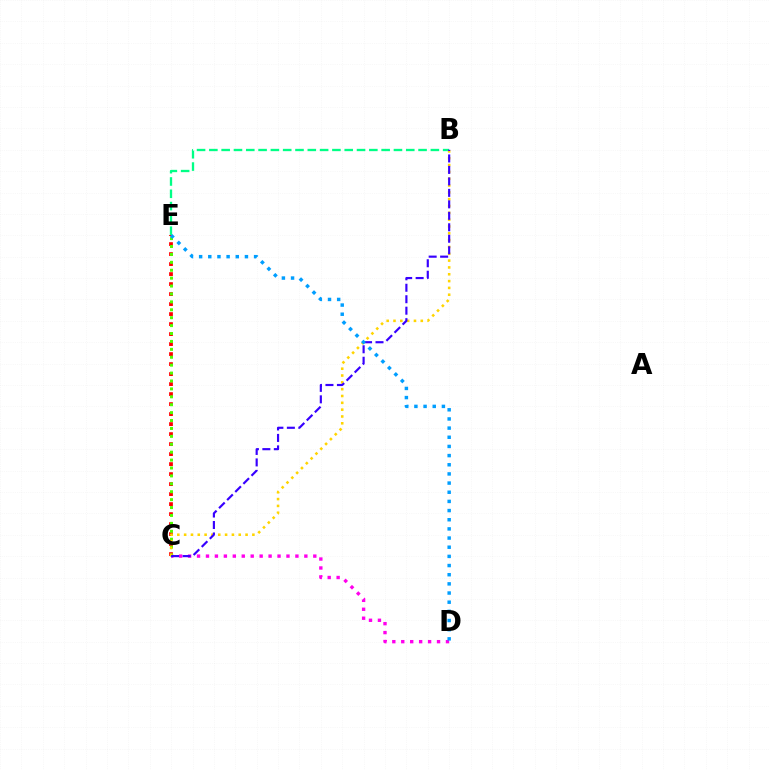{('C', 'E'): [{'color': '#ff0000', 'line_style': 'dotted', 'thickness': 2.72}, {'color': '#4fff00', 'line_style': 'dotted', 'thickness': 2.15}], ('C', 'D'): [{'color': '#ff00ed', 'line_style': 'dotted', 'thickness': 2.43}], ('B', 'E'): [{'color': '#00ff86', 'line_style': 'dashed', 'thickness': 1.67}], ('B', 'C'): [{'color': '#ffd500', 'line_style': 'dotted', 'thickness': 1.85}, {'color': '#3700ff', 'line_style': 'dashed', 'thickness': 1.56}], ('D', 'E'): [{'color': '#009eff', 'line_style': 'dotted', 'thickness': 2.49}]}